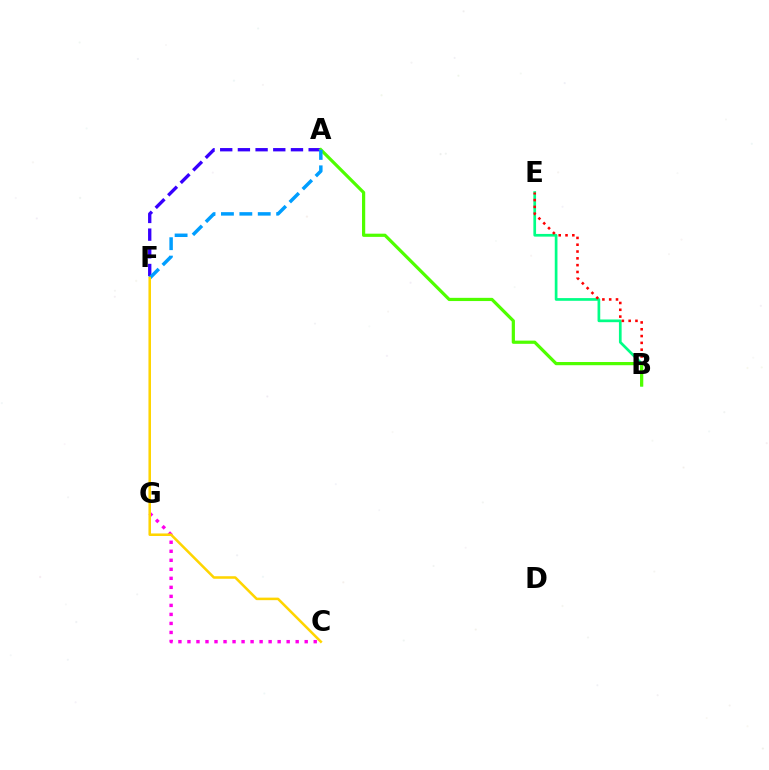{('B', 'E'): [{'color': '#00ff86', 'line_style': 'solid', 'thickness': 1.94}, {'color': '#ff0000', 'line_style': 'dotted', 'thickness': 1.85}], ('A', 'F'): [{'color': '#3700ff', 'line_style': 'dashed', 'thickness': 2.4}, {'color': '#009eff', 'line_style': 'dashed', 'thickness': 2.5}], ('C', 'G'): [{'color': '#ff00ed', 'line_style': 'dotted', 'thickness': 2.45}], ('A', 'B'): [{'color': '#4fff00', 'line_style': 'solid', 'thickness': 2.31}], ('C', 'F'): [{'color': '#ffd500', 'line_style': 'solid', 'thickness': 1.83}]}